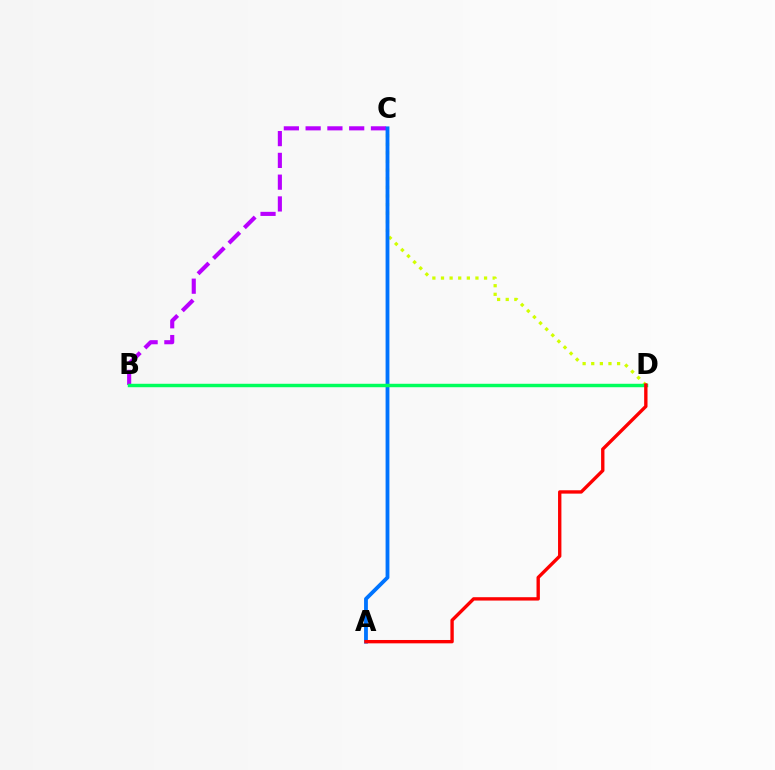{('C', 'D'): [{'color': '#d1ff00', 'line_style': 'dotted', 'thickness': 2.34}], ('B', 'C'): [{'color': '#b900ff', 'line_style': 'dashed', 'thickness': 2.96}], ('A', 'C'): [{'color': '#0074ff', 'line_style': 'solid', 'thickness': 2.75}], ('B', 'D'): [{'color': '#00ff5c', 'line_style': 'solid', 'thickness': 2.48}], ('A', 'D'): [{'color': '#ff0000', 'line_style': 'solid', 'thickness': 2.42}]}